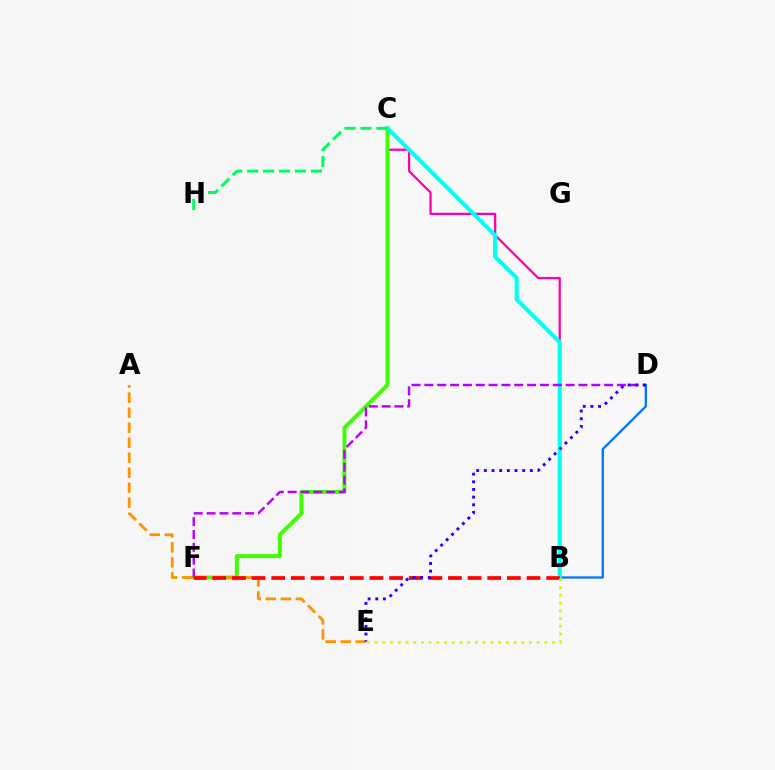{('B', 'C'): [{'color': '#ff00ac', 'line_style': 'solid', 'thickness': 1.63}, {'color': '#00fff6', 'line_style': 'solid', 'thickness': 2.94}], ('B', 'D'): [{'color': '#0074ff', 'line_style': 'solid', 'thickness': 1.64}], ('C', 'F'): [{'color': '#3dff00', 'line_style': 'solid', 'thickness': 2.82}], ('C', 'H'): [{'color': '#00ff5c', 'line_style': 'dashed', 'thickness': 2.17}], ('D', 'F'): [{'color': '#b900ff', 'line_style': 'dashed', 'thickness': 1.74}], ('A', 'E'): [{'color': '#ff9400', 'line_style': 'dashed', 'thickness': 2.04}], ('B', 'F'): [{'color': '#ff0000', 'line_style': 'dashed', 'thickness': 2.67}], ('D', 'E'): [{'color': '#2500ff', 'line_style': 'dotted', 'thickness': 2.08}], ('B', 'E'): [{'color': '#d1ff00', 'line_style': 'dotted', 'thickness': 2.1}]}